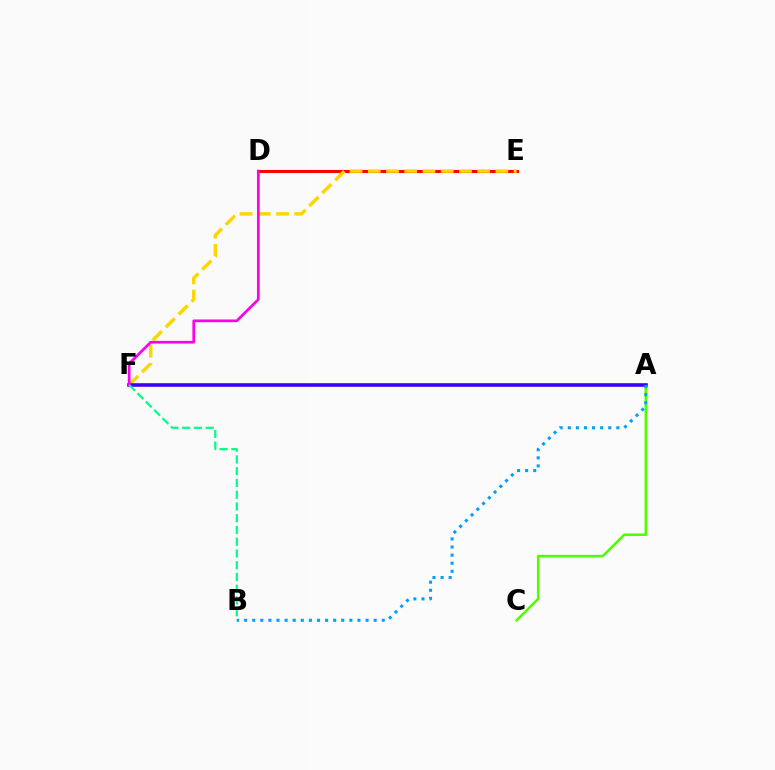{('D', 'E'): [{'color': '#ff0000', 'line_style': 'solid', 'thickness': 2.21}], ('E', 'F'): [{'color': '#ffd500', 'line_style': 'dashed', 'thickness': 2.48}], ('A', 'C'): [{'color': '#4fff00', 'line_style': 'solid', 'thickness': 1.84}], ('A', 'F'): [{'color': '#3700ff', 'line_style': 'solid', 'thickness': 2.58}], ('D', 'F'): [{'color': '#ff00ed', 'line_style': 'solid', 'thickness': 1.95}], ('B', 'F'): [{'color': '#00ff86', 'line_style': 'dashed', 'thickness': 1.6}], ('A', 'B'): [{'color': '#009eff', 'line_style': 'dotted', 'thickness': 2.2}]}